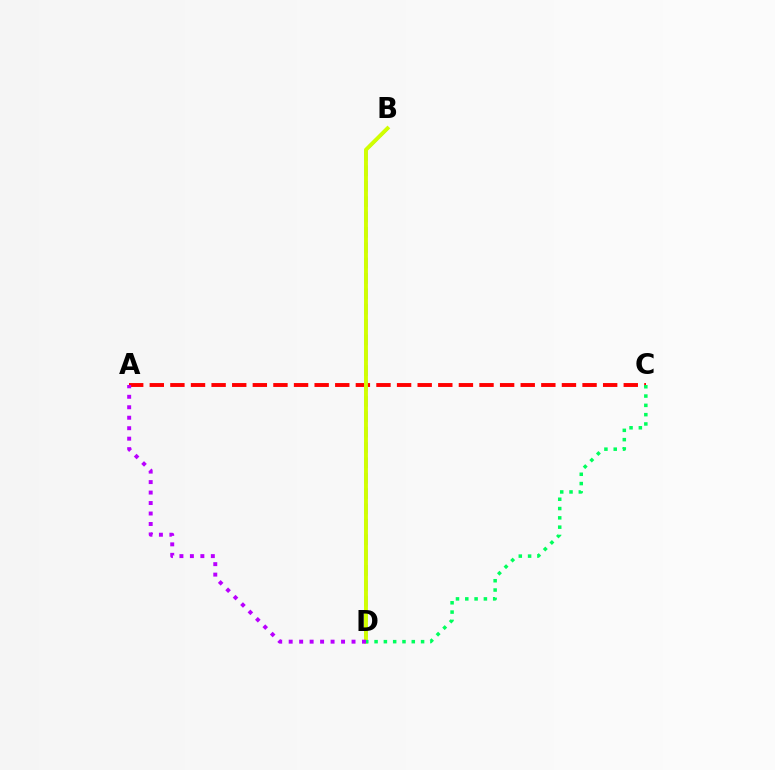{('B', 'D'): [{'color': '#0074ff', 'line_style': 'dashed', 'thickness': 2.09}, {'color': '#d1ff00', 'line_style': 'solid', 'thickness': 2.79}], ('A', 'C'): [{'color': '#ff0000', 'line_style': 'dashed', 'thickness': 2.8}], ('C', 'D'): [{'color': '#00ff5c', 'line_style': 'dotted', 'thickness': 2.53}], ('A', 'D'): [{'color': '#b900ff', 'line_style': 'dotted', 'thickness': 2.85}]}